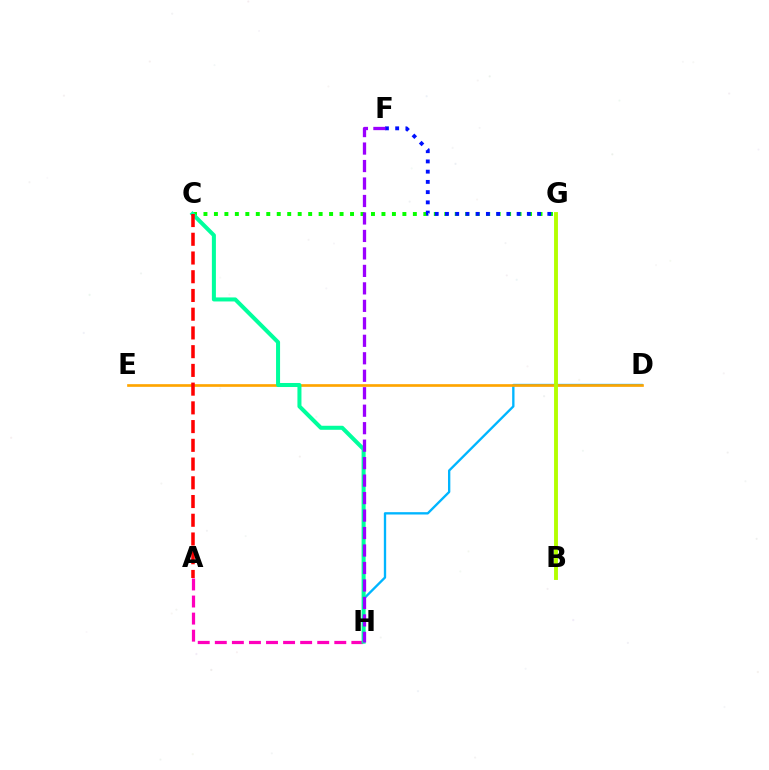{('D', 'H'): [{'color': '#00b5ff', 'line_style': 'solid', 'thickness': 1.69}], ('C', 'G'): [{'color': '#08ff00', 'line_style': 'dotted', 'thickness': 2.84}], ('F', 'G'): [{'color': '#0010ff', 'line_style': 'dotted', 'thickness': 2.78}], ('A', 'H'): [{'color': '#ff00bd', 'line_style': 'dashed', 'thickness': 2.32}], ('D', 'E'): [{'color': '#ffa500', 'line_style': 'solid', 'thickness': 1.92}], ('B', 'G'): [{'color': '#b3ff00', 'line_style': 'solid', 'thickness': 2.8}], ('C', 'H'): [{'color': '#00ff9d', 'line_style': 'solid', 'thickness': 2.9}], ('F', 'H'): [{'color': '#9b00ff', 'line_style': 'dashed', 'thickness': 2.37}], ('A', 'C'): [{'color': '#ff0000', 'line_style': 'dashed', 'thickness': 2.54}]}